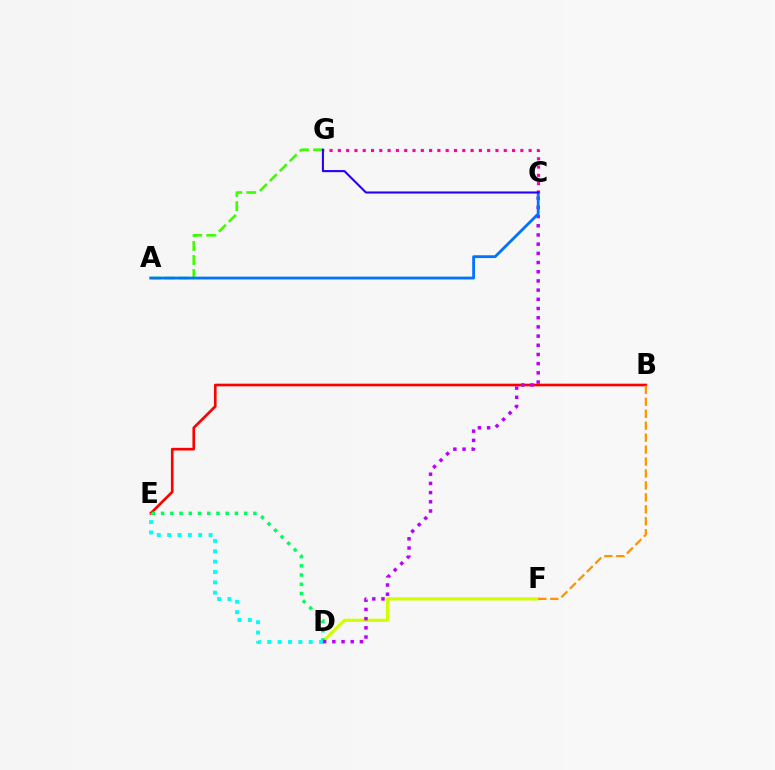{('D', 'F'): [{'color': '#d1ff00', 'line_style': 'solid', 'thickness': 2.28}], ('C', 'G'): [{'color': '#ff00ac', 'line_style': 'dotted', 'thickness': 2.25}, {'color': '#2500ff', 'line_style': 'solid', 'thickness': 1.5}], ('B', 'E'): [{'color': '#ff0000', 'line_style': 'solid', 'thickness': 1.91}], ('D', 'E'): [{'color': '#00ff5c', 'line_style': 'dotted', 'thickness': 2.51}, {'color': '#00fff6', 'line_style': 'dotted', 'thickness': 2.81}], ('A', 'G'): [{'color': '#3dff00', 'line_style': 'dashed', 'thickness': 1.91}], ('B', 'F'): [{'color': '#ff9400', 'line_style': 'dashed', 'thickness': 1.62}], ('C', 'D'): [{'color': '#b900ff', 'line_style': 'dotted', 'thickness': 2.5}], ('A', 'C'): [{'color': '#0074ff', 'line_style': 'solid', 'thickness': 2.03}]}